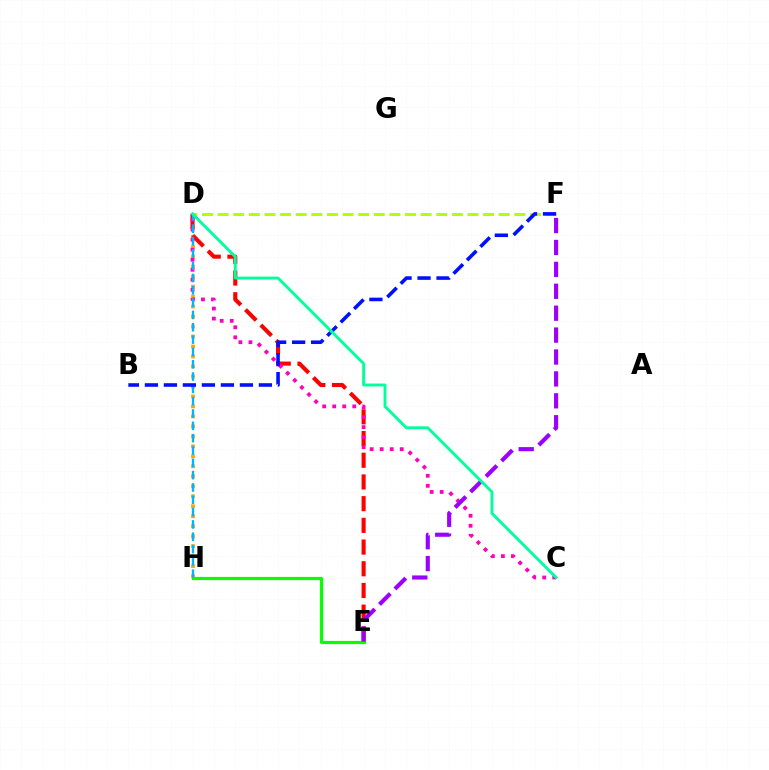{('D', 'H'): [{'color': '#ffa500', 'line_style': 'dotted', 'thickness': 2.71}, {'color': '#00b5ff', 'line_style': 'dashed', 'thickness': 1.67}], ('D', 'F'): [{'color': '#b3ff00', 'line_style': 'dashed', 'thickness': 2.12}], ('D', 'E'): [{'color': '#ff0000', 'line_style': 'dashed', 'thickness': 2.95}], ('E', 'H'): [{'color': '#08ff00', 'line_style': 'solid', 'thickness': 2.3}], ('C', 'D'): [{'color': '#ff00bd', 'line_style': 'dotted', 'thickness': 2.73}, {'color': '#00ff9d', 'line_style': 'solid', 'thickness': 2.08}], ('E', 'F'): [{'color': '#9b00ff', 'line_style': 'dashed', 'thickness': 2.98}], ('B', 'F'): [{'color': '#0010ff', 'line_style': 'dashed', 'thickness': 2.58}]}